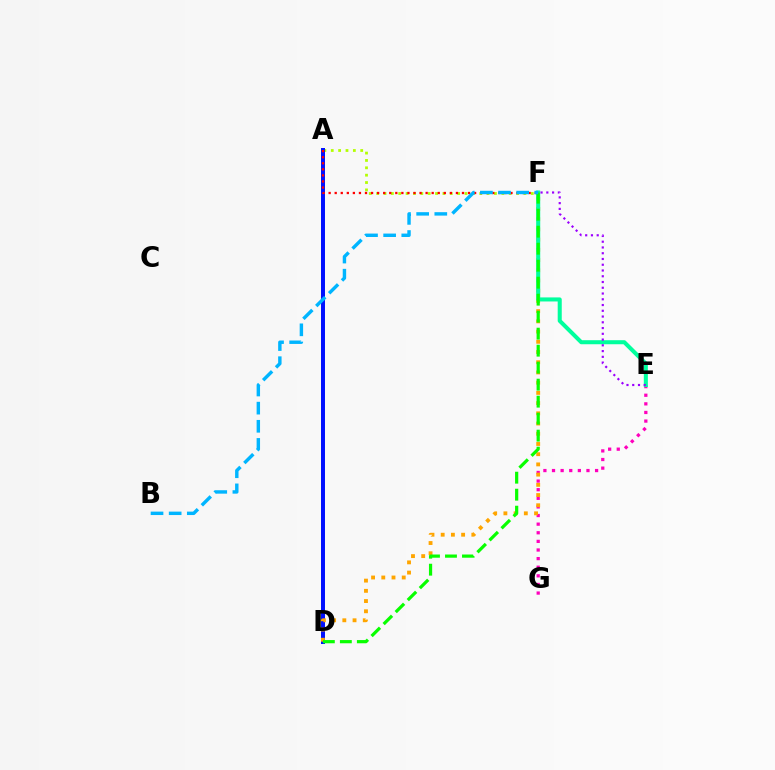{('A', 'F'): [{'color': '#b3ff00', 'line_style': 'dotted', 'thickness': 2.0}, {'color': '#ff0000', 'line_style': 'dotted', 'thickness': 1.65}], ('E', 'G'): [{'color': '#ff00bd', 'line_style': 'dotted', 'thickness': 2.34}], ('A', 'D'): [{'color': '#0010ff', 'line_style': 'solid', 'thickness': 2.86}], ('D', 'F'): [{'color': '#ffa500', 'line_style': 'dotted', 'thickness': 2.78}, {'color': '#08ff00', 'line_style': 'dashed', 'thickness': 2.31}], ('E', 'F'): [{'color': '#00ff9d', 'line_style': 'solid', 'thickness': 2.92}, {'color': '#9b00ff', 'line_style': 'dotted', 'thickness': 1.56}], ('B', 'F'): [{'color': '#00b5ff', 'line_style': 'dashed', 'thickness': 2.46}]}